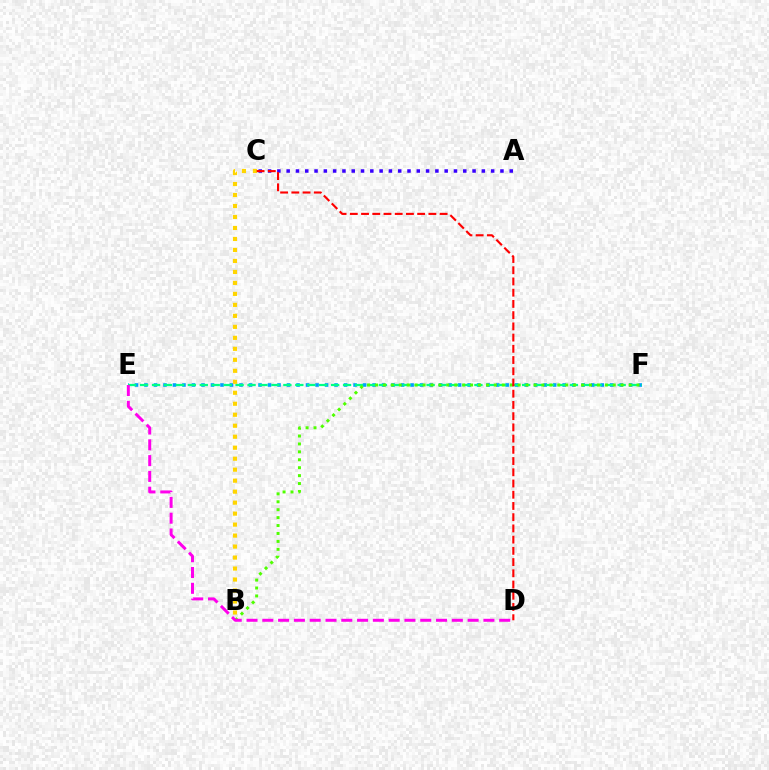{('A', 'C'): [{'color': '#3700ff', 'line_style': 'dotted', 'thickness': 2.53}], ('E', 'F'): [{'color': '#009eff', 'line_style': 'dotted', 'thickness': 2.58}, {'color': '#00ff86', 'line_style': 'dashed', 'thickness': 1.62}], ('B', 'C'): [{'color': '#ffd500', 'line_style': 'dotted', 'thickness': 2.98}], ('B', 'F'): [{'color': '#4fff00', 'line_style': 'dotted', 'thickness': 2.15}], ('C', 'D'): [{'color': '#ff0000', 'line_style': 'dashed', 'thickness': 1.52}], ('D', 'E'): [{'color': '#ff00ed', 'line_style': 'dashed', 'thickness': 2.15}]}